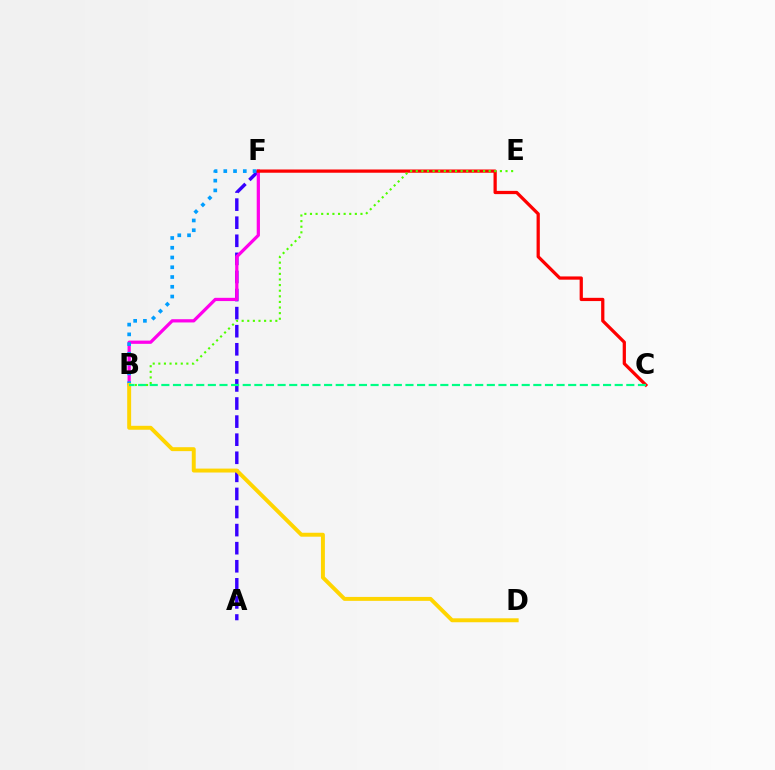{('A', 'F'): [{'color': '#3700ff', 'line_style': 'dashed', 'thickness': 2.46}], ('B', 'F'): [{'color': '#ff00ed', 'line_style': 'solid', 'thickness': 2.33}, {'color': '#009eff', 'line_style': 'dotted', 'thickness': 2.65}], ('C', 'F'): [{'color': '#ff0000', 'line_style': 'solid', 'thickness': 2.34}], ('B', 'D'): [{'color': '#ffd500', 'line_style': 'solid', 'thickness': 2.83}], ('B', 'E'): [{'color': '#4fff00', 'line_style': 'dotted', 'thickness': 1.52}], ('B', 'C'): [{'color': '#00ff86', 'line_style': 'dashed', 'thickness': 1.58}]}